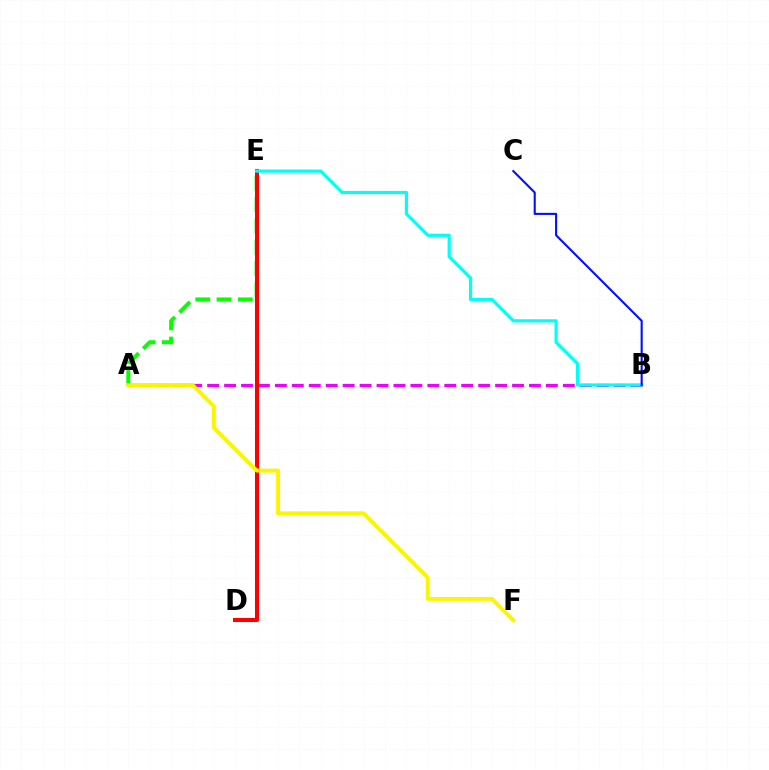{('A', 'E'): [{'color': '#08ff00', 'line_style': 'dashed', 'thickness': 2.89}], ('A', 'B'): [{'color': '#ee00ff', 'line_style': 'dashed', 'thickness': 2.3}], ('D', 'E'): [{'color': '#ff0000', 'line_style': 'solid', 'thickness': 2.92}], ('B', 'E'): [{'color': '#00fff6', 'line_style': 'solid', 'thickness': 2.3}], ('B', 'C'): [{'color': '#0010ff', 'line_style': 'solid', 'thickness': 1.51}], ('A', 'F'): [{'color': '#fcf500', 'line_style': 'solid', 'thickness': 2.81}]}